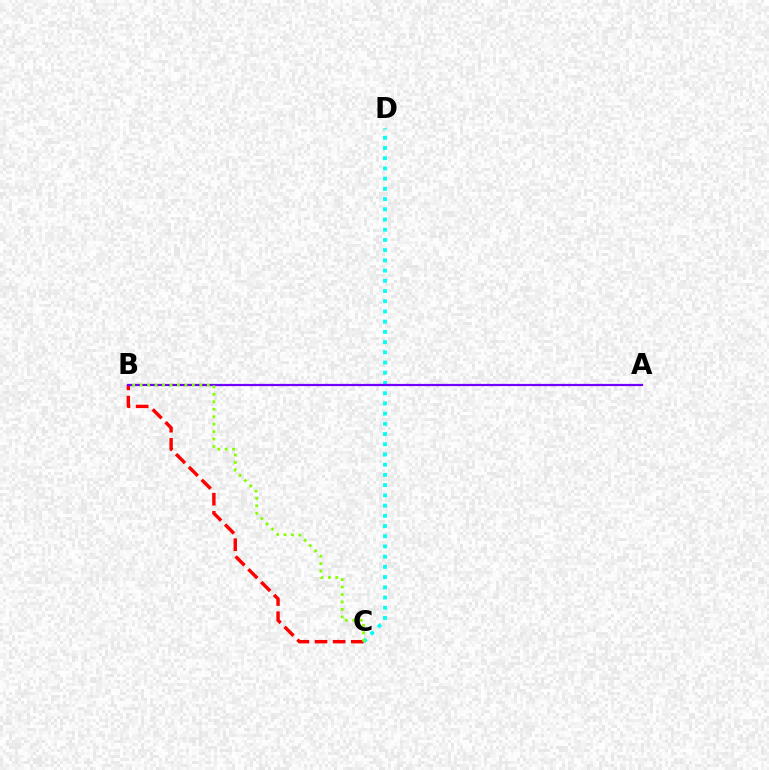{('B', 'C'): [{'color': '#ff0000', 'line_style': 'dashed', 'thickness': 2.46}, {'color': '#84ff00', 'line_style': 'dotted', 'thickness': 2.03}], ('C', 'D'): [{'color': '#00fff6', 'line_style': 'dotted', 'thickness': 2.78}], ('A', 'B'): [{'color': '#7200ff', 'line_style': 'solid', 'thickness': 1.6}]}